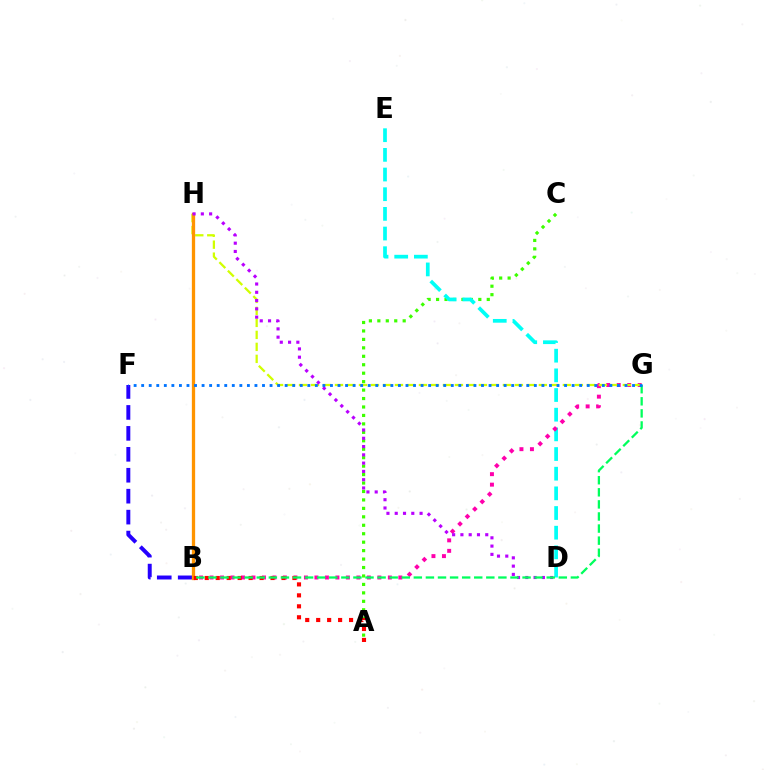{('B', 'F'): [{'color': '#2500ff', 'line_style': 'dashed', 'thickness': 2.84}], ('A', 'C'): [{'color': '#3dff00', 'line_style': 'dotted', 'thickness': 2.3}], ('D', 'E'): [{'color': '#00fff6', 'line_style': 'dashed', 'thickness': 2.67}], ('B', 'G'): [{'color': '#ff00ac', 'line_style': 'dotted', 'thickness': 2.85}, {'color': '#00ff5c', 'line_style': 'dashed', 'thickness': 1.64}], ('G', 'H'): [{'color': '#d1ff00', 'line_style': 'dashed', 'thickness': 1.63}], ('B', 'H'): [{'color': '#ff9400', 'line_style': 'solid', 'thickness': 2.37}], ('A', 'B'): [{'color': '#ff0000', 'line_style': 'dotted', 'thickness': 2.98}], ('D', 'H'): [{'color': '#b900ff', 'line_style': 'dotted', 'thickness': 2.25}], ('F', 'G'): [{'color': '#0074ff', 'line_style': 'dotted', 'thickness': 2.05}]}